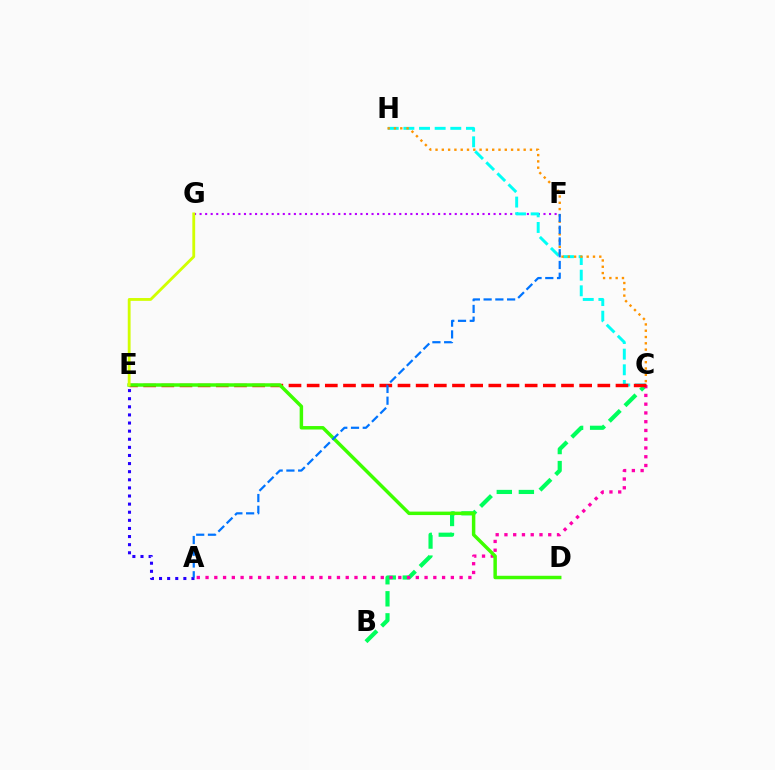{('A', 'E'): [{'color': '#2500ff', 'line_style': 'dotted', 'thickness': 2.2}], ('F', 'G'): [{'color': '#b900ff', 'line_style': 'dotted', 'thickness': 1.51}], ('B', 'C'): [{'color': '#00ff5c', 'line_style': 'dashed', 'thickness': 3.0}], ('A', 'C'): [{'color': '#ff00ac', 'line_style': 'dotted', 'thickness': 2.38}], ('C', 'H'): [{'color': '#00fff6', 'line_style': 'dashed', 'thickness': 2.12}, {'color': '#ff9400', 'line_style': 'dotted', 'thickness': 1.71}], ('C', 'E'): [{'color': '#ff0000', 'line_style': 'dashed', 'thickness': 2.47}], ('D', 'E'): [{'color': '#3dff00', 'line_style': 'solid', 'thickness': 2.49}], ('A', 'F'): [{'color': '#0074ff', 'line_style': 'dashed', 'thickness': 1.6}], ('E', 'G'): [{'color': '#d1ff00', 'line_style': 'solid', 'thickness': 2.03}]}